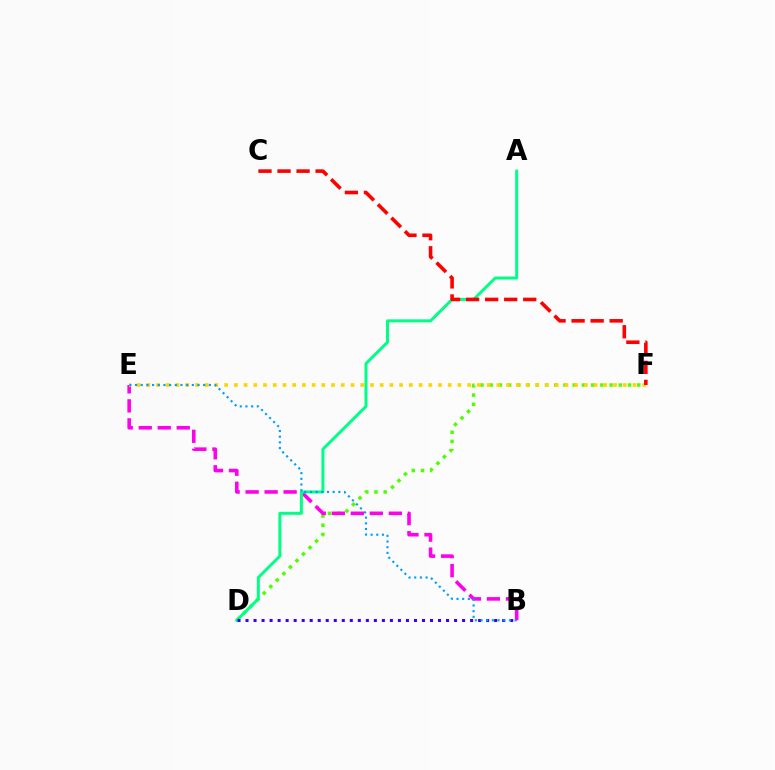{('D', 'F'): [{'color': '#4fff00', 'line_style': 'dotted', 'thickness': 2.51}], ('B', 'E'): [{'color': '#ff00ed', 'line_style': 'dashed', 'thickness': 2.58}, {'color': '#009eff', 'line_style': 'dotted', 'thickness': 1.54}], ('A', 'D'): [{'color': '#00ff86', 'line_style': 'solid', 'thickness': 2.14}], ('B', 'D'): [{'color': '#3700ff', 'line_style': 'dotted', 'thickness': 2.18}], ('E', 'F'): [{'color': '#ffd500', 'line_style': 'dotted', 'thickness': 2.64}], ('C', 'F'): [{'color': '#ff0000', 'line_style': 'dashed', 'thickness': 2.59}]}